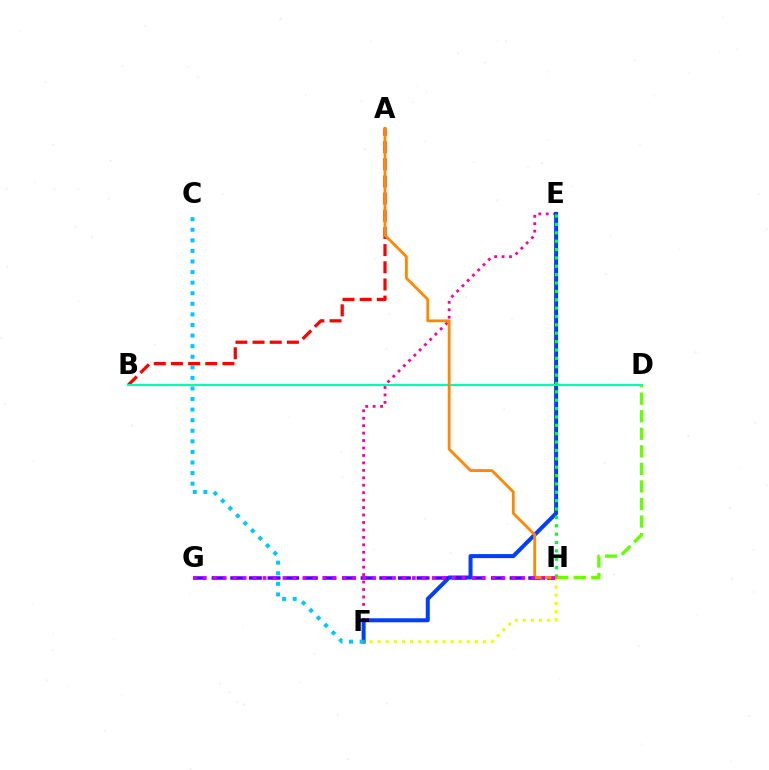{('E', 'F'): [{'color': '#ff00a0', 'line_style': 'dotted', 'thickness': 2.02}, {'color': '#003fff', 'line_style': 'solid', 'thickness': 2.89}], ('A', 'B'): [{'color': '#ff0000', 'line_style': 'dashed', 'thickness': 2.33}], ('B', 'D'): [{'color': '#00ffaf', 'line_style': 'solid', 'thickness': 1.55}], ('D', 'H'): [{'color': '#66ff00', 'line_style': 'dashed', 'thickness': 2.38}], ('G', 'H'): [{'color': '#4f00ff', 'line_style': 'dashed', 'thickness': 2.53}, {'color': '#d600ff', 'line_style': 'dotted', 'thickness': 2.7}], ('E', 'H'): [{'color': '#00ff27', 'line_style': 'dotted', 'thickness': 2.27}], ('F', 'H'): [{'color': '#eeff00', 'line_style': 'dotted', 'thickness': 2.2}], ('C', 'F'): [{'color': '#00c7ff', 'line_style': 'dotted', 'thickness': 2.87}], ('A', 'H'): [{'color': '#ff8800', 'line_style': 'solid', 'thickness': 2.02}]}